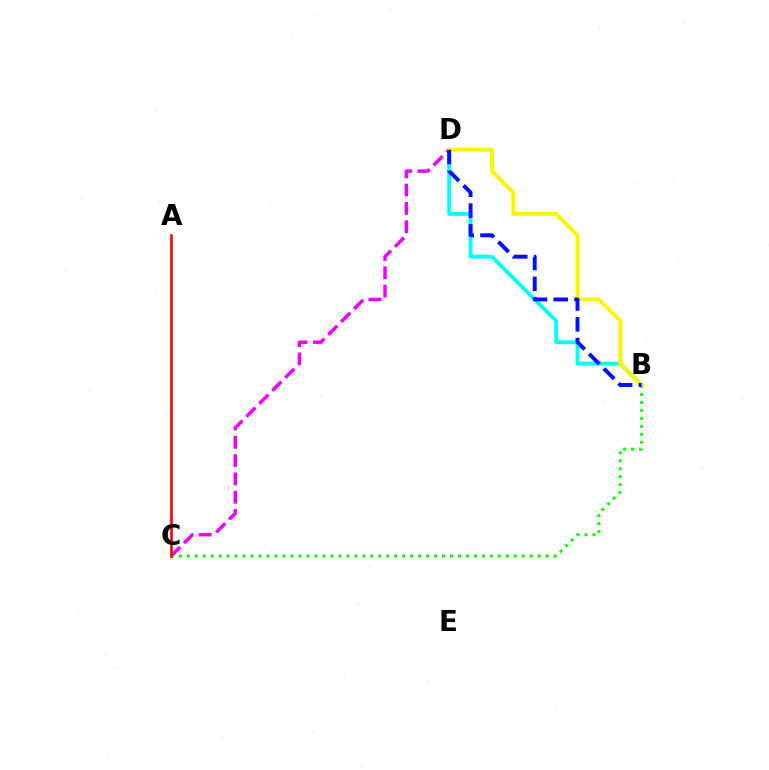{('C', 'D'): [{'color': '#ee00ff', 'line_style': 'dashed', 'thickness': 2.49}], ('B', 'D'): [{'color': '#00fff6', 'line_style': 'solid', 'thickness': 2.77}, {'color': '#fcf500', 'line_style': 'solid', 'thickness': 2.81}, {'color': '#0010ff', 'line_style': 'dashed', 'thickness': 2.83}], ('B', 'C'): [{'color': '#08ff00', 'line_style': 'dotted', 'thickness': 2.17}], ('A', 'C'): [{'color': '#ff0000', 'line_style': 'solid', 'thickness': 1.88}]}